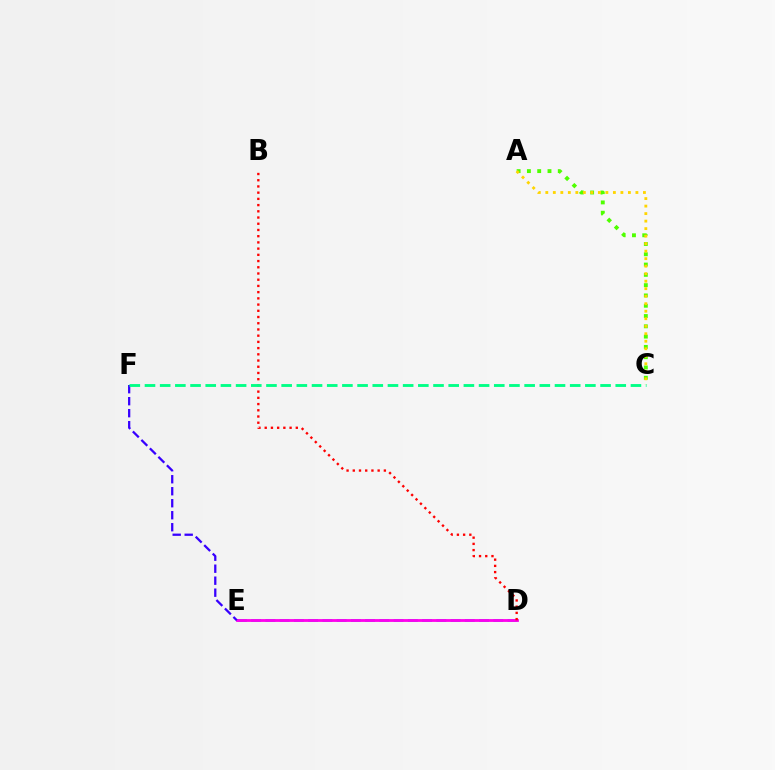{('D', 'E'): [{'color': '#009eff', 'line_style': 'dashed', 'thickness': 1.93}, {'color': '#ff00ed', 'line_style': 'solid', 'thickness': 2.02}], ('B', 'D'): [{'color': '#ff0000', 'line_style': 'dotted', 'thickness': 1.69}], ('A', 'C'): [{'color': '#4fff00', 'line_style': 'dotted', 'thickness': 2.8}, {'color': '#ffd500', 'line_style': 'dotted', 'thickness': 2.04}], ('E', 'F'): [{'color': '#3700ff', 'line_style': 'dashed', 'thickness': 1.63}], ('C', 'F'): [{'color': '#00ff86', 'line_style': 'dashed', 'thickness': 2.06}]}